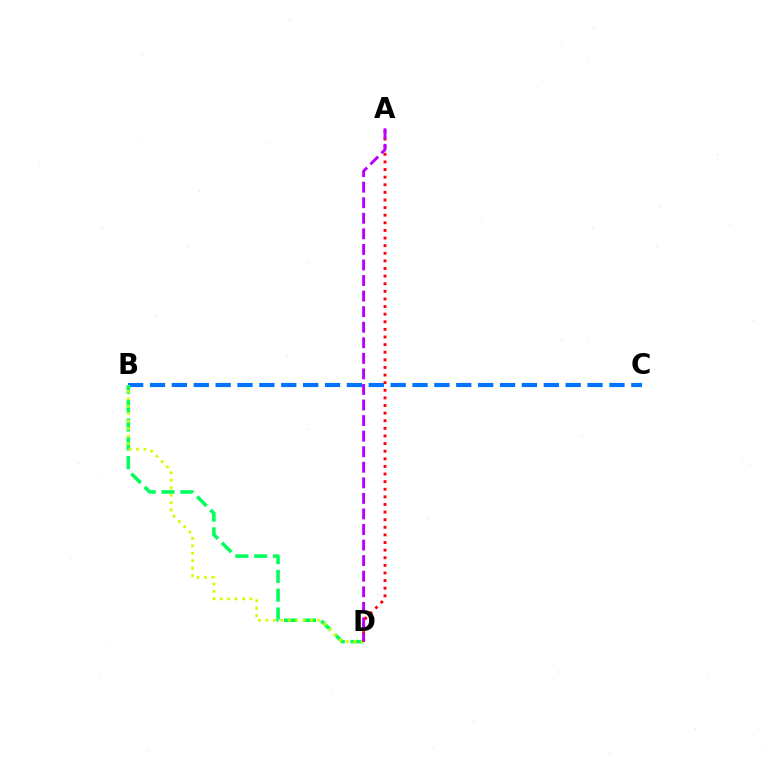{('B', 'C'): [{'color': '#0074ff', 'line_style': 'dashed', 'thickness': 2.97}], ('B', 'D'): [{'color': '#00ff5c', 'line_style': 'dashed', 'thickness': 2.56}, {'color': '#d1ff00', 'line_style': 'dotted', 'thickness': 2.02}], ('A', 'D'): [{'color': '#ff0000', 'line_style': 'dotted', 'thickness': 2.07}, {'color': '#b900ff', 'line_style': 'dashed', 'thickness': 2.11}]}